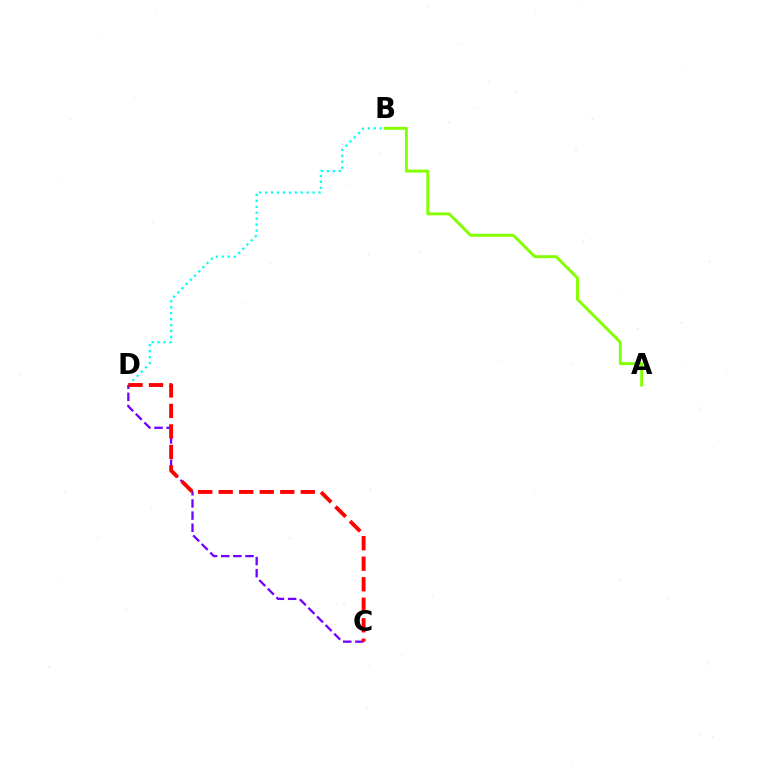{('B', 'D'): [{'color': '#00fff6', 'line_style': 'dotted', 'thickness': 1.61}], ('C', 'D'): [{'color': '#7200ff', 'line_style': 'dashed', 'thickness': 1.65}, {'color': '#ff0000', 'line_style': 'dashed', 'thickness': 2.79}], ('A', 'B'): [{'color': '#84ff00', 'line_style': 'solid', 'thickness': 2.1}]}